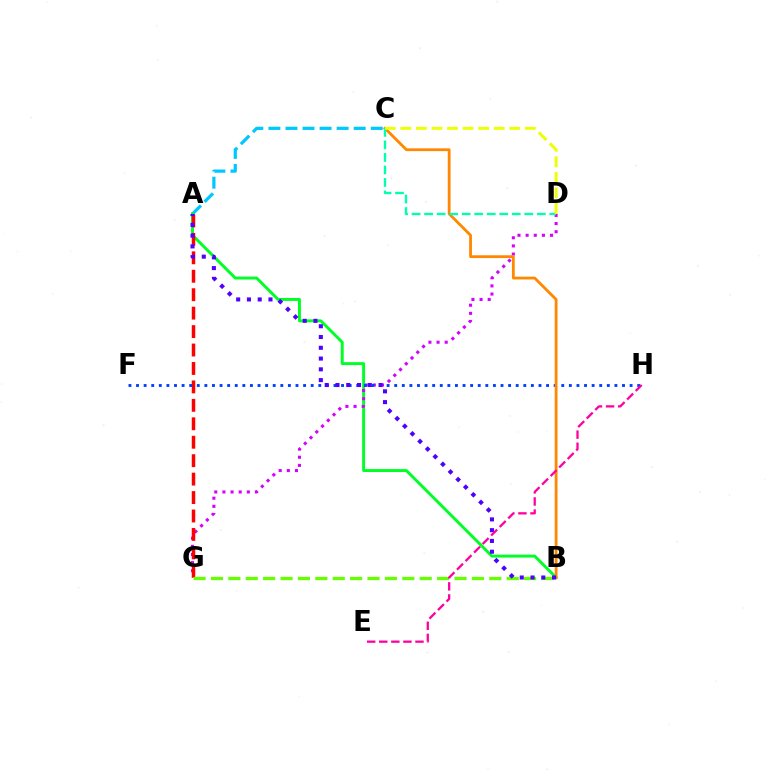{('A', 'C'): [{'color': '#00c7ff', 'line_style': 'dashed', 'thickness': 2.32}], ('A', 'B'): [{'color': '#00ff27', 'line_style': 'solid', 'thickness': 2.12}, {'color': '#4f00ff', 'line_style': 'dotted', 'thickness': 2.93}], ('D', 'G'): [{'color': '#d600ff', 'line_style': 'dotted', 'thickness': 2.21}], ('A', 'G'): [{'color': '#ff0000', 'line_style': 'dashed', 'thickness': 2.51}], ('F', 'H'): [{'color': '#003fff', 'line_style': 'dotted', 'thickness': 2.06}], ('B', 'C'): [{'color': '#ff8800', 'line_style': 'solid', 'thickness': 2.01}], ('B', 'G'): [{'color': '#66ff00', 'line_style': 'dashed', 'thickness': 2.36}], ('E', 'H'): [{'color': '#ff00a0', 'line_style': 'dashed', 'thickness': 1.64}], ('C', 'D'): [{'color': '#00ffaf', 'line_style': 'dashed', 'thickness': 1.7}, {'color': '#eeff00', 'line_style': 'dashed', 'thickness': 2.11}]}